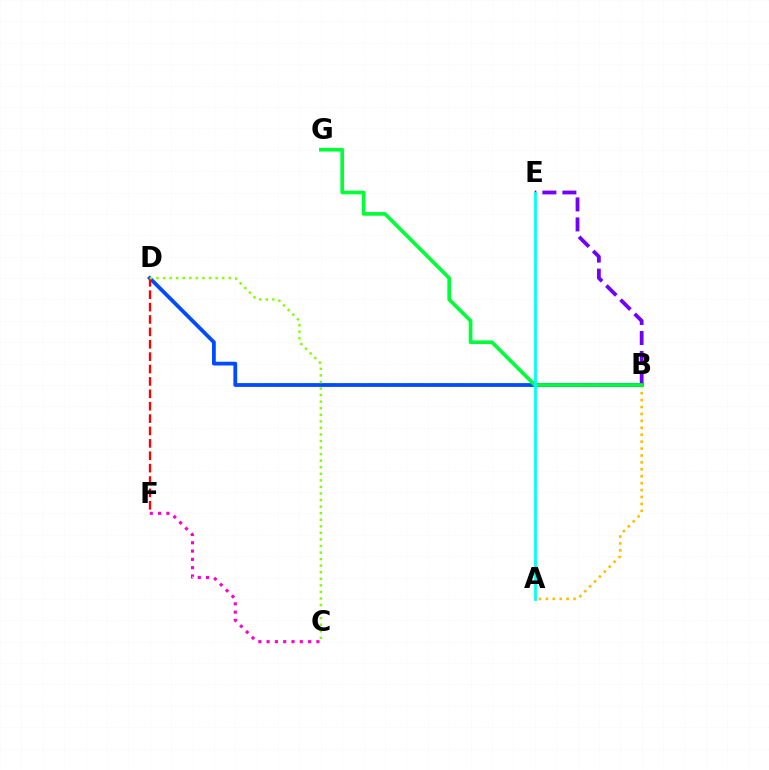{('A', 'B'): [{'color': '#ffbd00', 'line_style': 'dotted', 'thickness': 1.88}], ('B', 'D'): [{'color': '#004bff', 'line_style': 'solid', 'thickness': 2.73}], ('D', 'F'): [{'color': '#ff0000', 'line_style': 'dashed', 'thickness': 1.68}], ('C', 'D'): [{'color': '#84ff00', 'line_style': 'dotted', 'thickness': 1.78}], ('B', 'E'): [{'color': '#7200ff', 'line_style': 'dashed', 'thickness': 2.72}], ('B', 'G'): [{'color': '#00ff39', 'line_style': 'solid', 'thickness': 2.64}], ('A', 'E'): [{'color': '#00fff6', 'line_style': 'solid', 'thickness': 2.0}], ('C', 'F'): [{'color': '#ff00cf', 'line_style': 'dotted', 'thickness': 2.26}]}